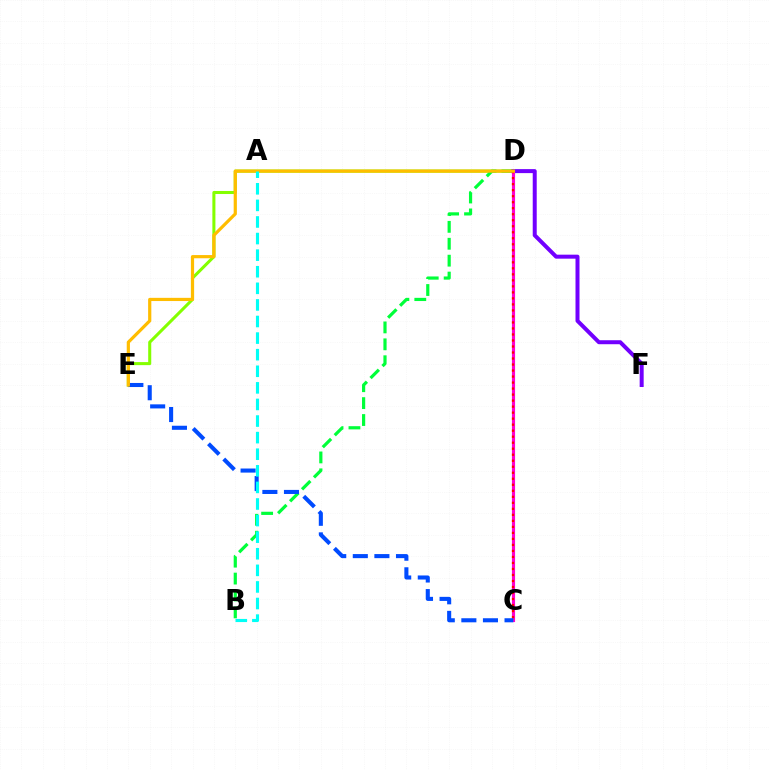{('D', 'E'): [{'color': '#84ff00', 'line_style': 'solid', 'thickness': 2.19}, {'color': '#ffbd00', 'line_style': 'solid', 'thickness': 2.3}], ('B', 'D'): [{'color': '#00ff39', 'line_style': 'dashed', 'thickness': 2.3}], ('D', 'F'): [{'color': '#7200ff', 'line_style': 'solid', 'thickness': 2.88}], ('C', 'D'): [{'color': '#ff00cf', 'line_style': 'solid', 'thickness': 2.25}, {'color': '#ff0000', 'line_style': 'dotted', 'thickness': 1.63}], ('C', 'E'): [{'color': '#004bff', 'line_style': 'dashed', 'thickness': 2.93}], ('A', 'B'): [{'color': '#00fff6', 'line_style': 'dashed', 'thickness': 2.25}]}